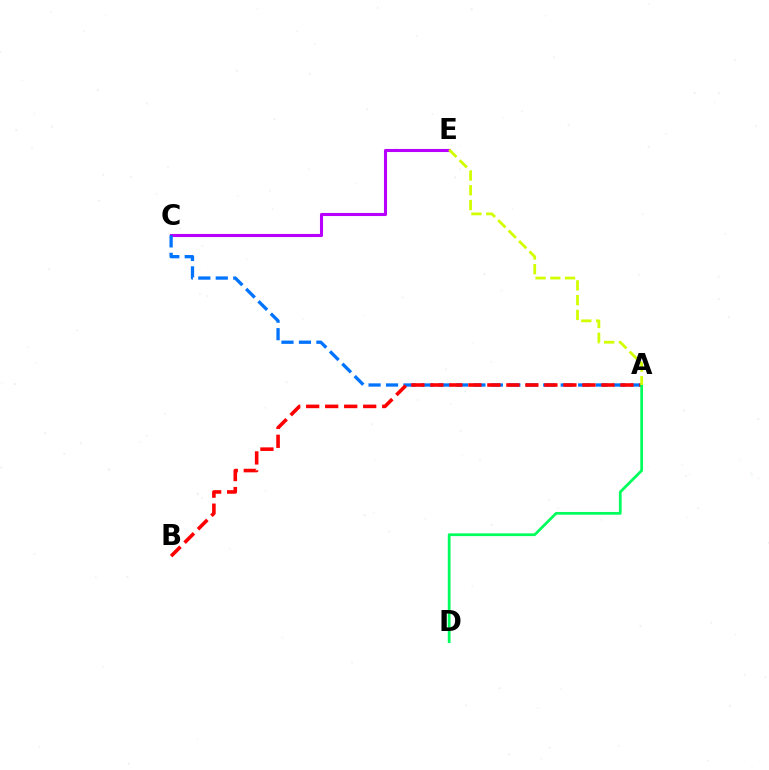{('C', 'E'): [{'color': '#b900ff', 'line_style': 'solid', 'thickness': 2.22}], ('A', 'C'): [{'color': '#0074ff', 'line_style': 'dashed', 'thickness': 2.37}], ('A', 'B'): [{'color': '#ff0000', 'line_style': 'dashed', 'thickness': 2.58}], ('A', 'D'): [{'color': '#00ff5c', 'line_style': 'solid', 'thickness': 1.98}], ('A', 'E'): [{'color': '#d1ff00', 'line_style': 'dashed', 'thickness': 2.0}]}